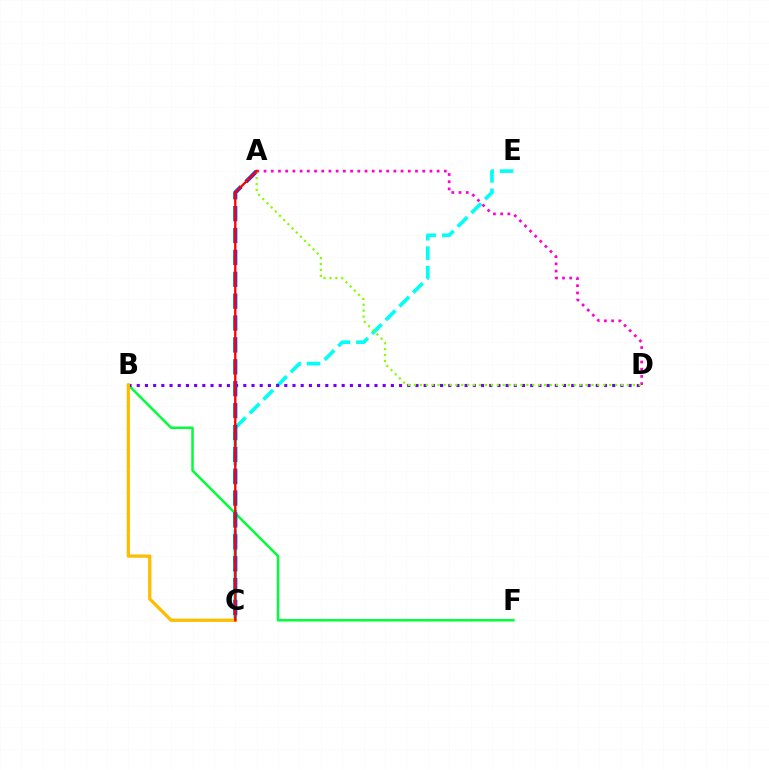{('C', 'E'): [{'color': '#00fff6', 'line_style': 'dashed', 'thickness': 2.63}], ('B', 'F'): [{'color': '#00ff39', 'line_style': 'solid', 'thickness': 1.8}], ('A', 'D'): [{'color': '#ff00cf', 'line_style': 'dotted', 'thickness': 1.96}, {'color': '#84ff00', 'line_style': 'dotted', 'thickness': 1.61}], ('B', 'D'): [{'color': '#7200ff', 'line_style': 'dotted', 'thickness': 2.23}], ('A', 'C'): [{'color': '#004bff', 'line_style': 'dashed', 'thickness': 2.97}, {'color': '#ff0000', 'line_style': 'solid', 'thickness': 1.69}], ('B', 'C'): [{'color': '#ffbd00', 'line_style': 'solid', 'thickness': 2.36}]}